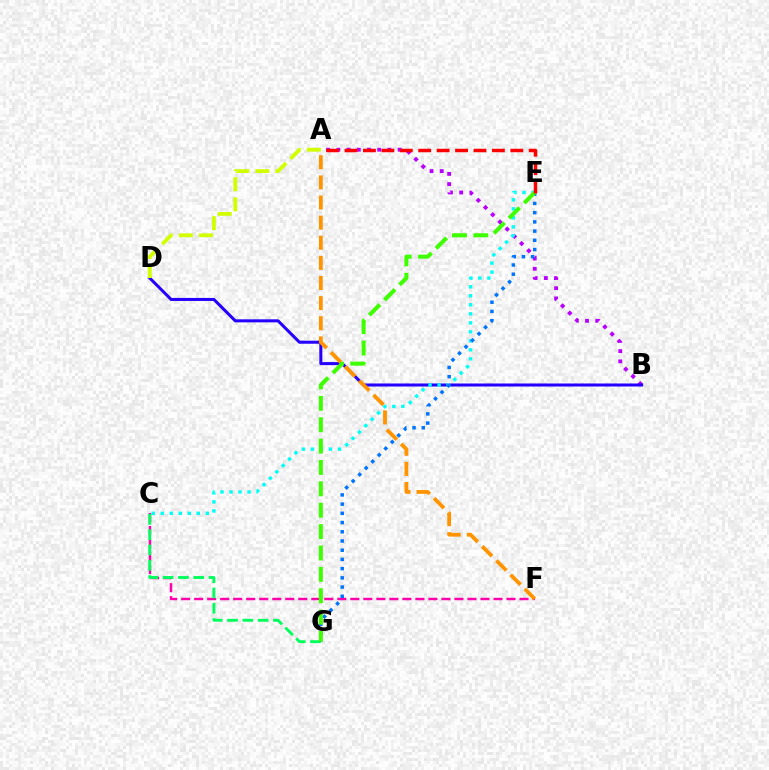{('A', 'B'): [{'color': '#b900ff', 'line_style': 'dotted', 'thickness': 2.77}], ('B', 'D'): [{'color': '#2500ff', 'line_style': 'solid', 'thickness': 2.18}], ('C', 'F'): [{'color': '#ff00ac', 'line_style': 'dashed', 'thickness': 1.77}], ('C', 'E'): [{'color': '#00fff6', 'line_style': 'dotted', 'thickness': 2.45}], ('A', 'F'): [{'color': '#ff9400', 'line_style': 'dashed', 'thickness': 2.73}], ('C', 'G'): [{'color': '#00ff5c', 'line_style': 'dashed', 'thickness': 2.08}], ('A', 'D'): [{'color': '#d1ff00', 'line_style': 'dashed', 'thickness': 2.73}], ('E', 'G'): [{'color': '#0074ff', 'line_style': 'dotted', 'thickness': 2.5}, {'color': '#3dff00', 'line_style': 'dashed', 'thickness': 2.9}], ('A', 'E'): [{'color': '#ff0000', 'line_style': 'dashed', 'thickness': 2.5}]}